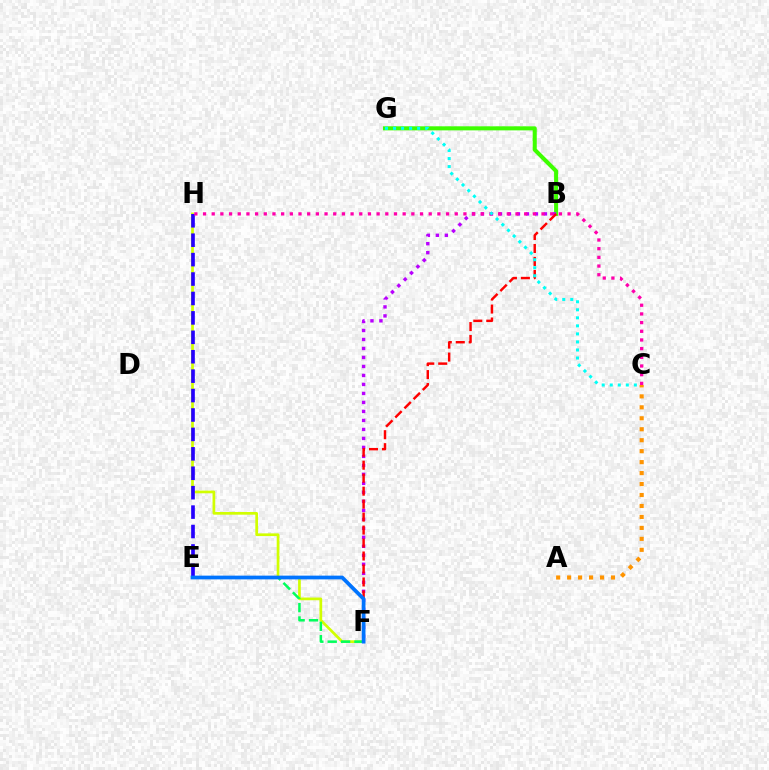{('F', 'H'): [{'color': '#d1ff00', 'line_style': 'solid', 'thickness': 1.95}], ('A', 'C'): [{'color': '#ff9400', 'line_style': 'dotted', 'thickness': 2.98}], ('E', 'F'): [{'color': '#00ff5c', 'line_style': 'dashed', 'thickness': 1.82}, {'color': '#0074ff', 'line_style': 'solid', 'thickness': 2.69}], ('E', 'H'): [{'color': '#2500ff', 'line_style': 'dashed', 'thickness': 2.64}], ('B', 'G'): [{'color': '#3dff00', 'line_style': 'solid', 'thickness': 2.92}], ('B', 'F'): [{'color': '#b900ff', 'line_style': 'dotted', 'thickness': 2.44}, {'color': '#ff0000', 'line_style': 'dashed', 'thickness': 1.76}], ('C', 'H'): [{'color': '#ff00ac', 'line_style': 'dotted', 'thickness': 2.36}], ('C', 'G'): [{'color': '#00fff6', 'line_style': 'dotted', 'thickness': 2.18}]}